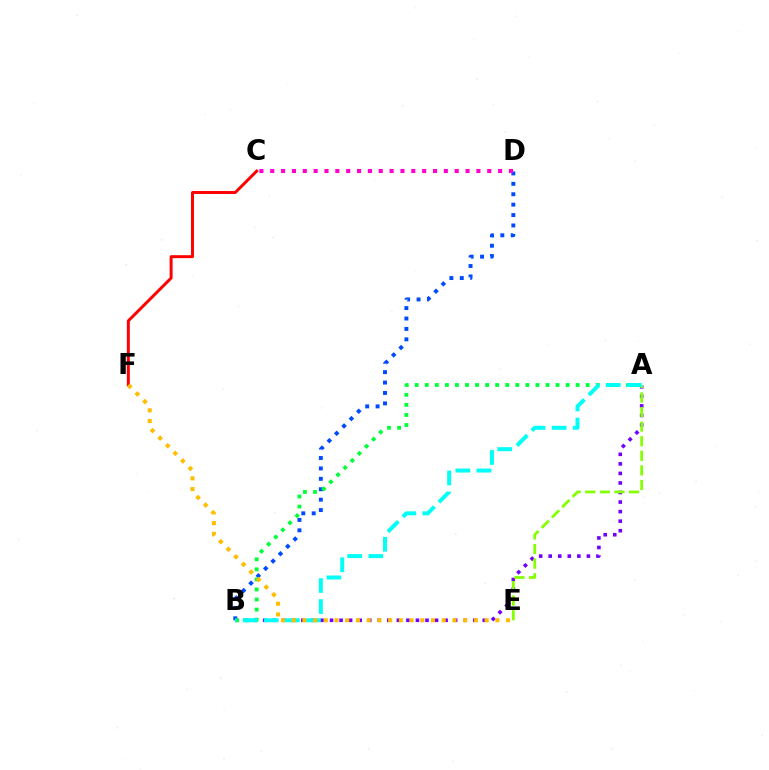{('B', 'D'): [{'color': '#004bff', 'line_style': 'dotted', 'thickness': 2.83}], ('C', 'D'): [{'color': '#ff00cf', 'line_style': 'dotted', 'thickness': 2.95}], ('A', 'B'): [{'color': '#7200ff', 'line_style': 'dotted', 'thickness': 2.59}, {'color': '#00ff39', 'line_style': 'dotted', 'thickness': 2.73}, {'color': '#00fff6', 'line_style': 'dashed', 'thickness': 2.86}], ('A', 'E'): [{'color': '#84ff00', 'line_style': 'dashed', 'thickness': 1.98}], ('C', 'F'): [{'color': '#ff0000', 'line_style': 'solid', 'thickness': 2.13}], ('E', 'F'): [{'color': '#ffbd00', 'line_style': 'dotted', 'thickness': 2.91}]}